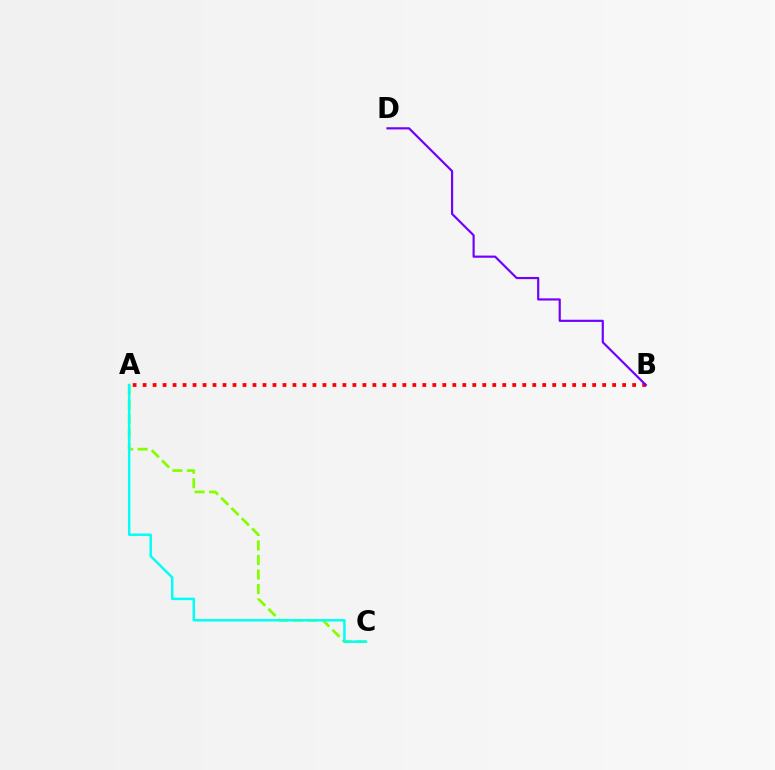{('A', 'C'): [{'color': '#84ff00', 'line_style': 'dashed', 'thickness': 1.97}, {'color': '#00fff6', 'line_style': 'solid', 'thickness': 1.78}], ('A', 'B'): [{'color': '#ff0000', 'line_style': 'dotted', 'thickness': 2.71}], ('B', 'D'): [{'color': '#7200ff', 'line_style': 'solid', 'thickness': 1.57}]}